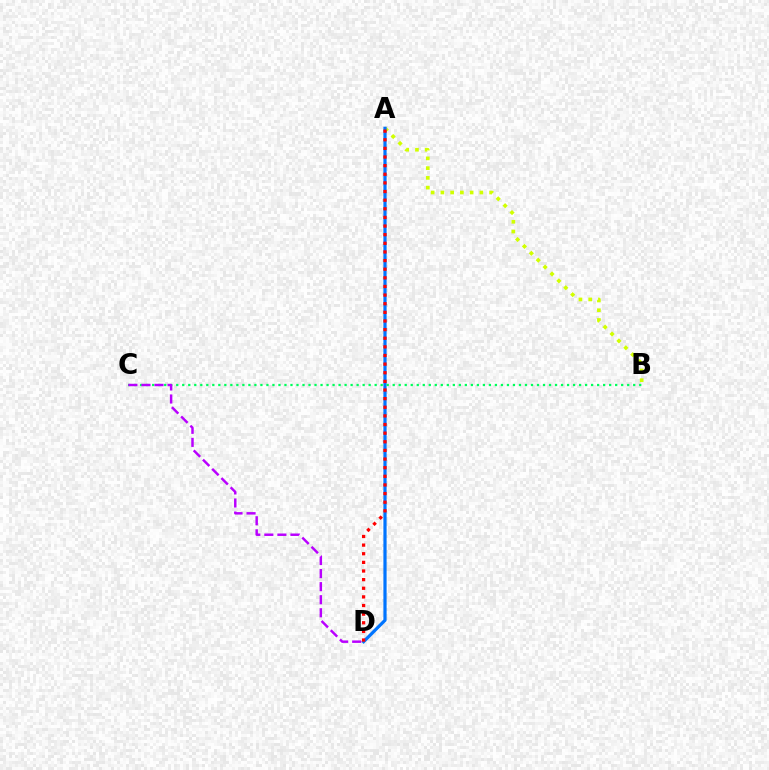{('A', 'B'): [{'color': '#d1ff00', 'line_style': 'dotted', 'thickness': 2.65}], ('A', 'D'): [{'color': '#0074ff', 'line_style': 'solid', 'thickness': 2.31}, {'color': '#ff0000', 'line_style': 'dotted', 'thickness': 2.34}], ('B', 'C'): [{'color': '#00ff5c', 'line_style': 'dotted', 'thickness': 1.63}], ('C', 'D'): [{'color': '#b900ff', 'line_style': 'dashed', 'thickness': 1.77}]}